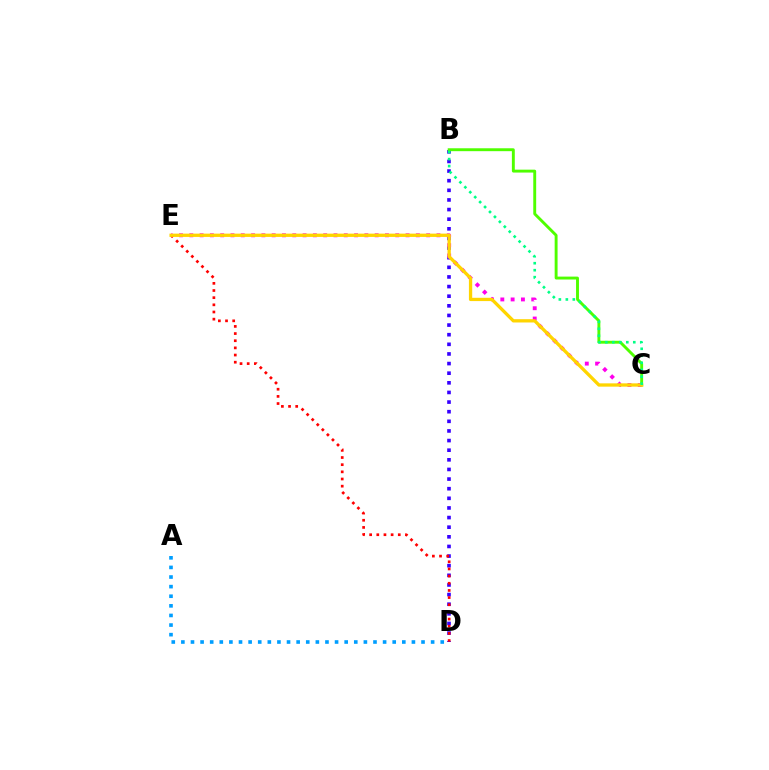{('B', 'D'): [{'color': '#3700ff', 'line_style': 'dotted', 'thickness': 2.62}], ('C', 'E'): [{'color': '#ff00ed', 'line_style': 'dotted', 'thickness': 2.8}, {'color': '#ffd500', 'line_style': 'solid', 'thickness': 2.37}], ('D', 'E'): [{'color': '#ff0000', 'line_style': 'dotted', 'thickness': 1.95}], ('B', 'C'): [{'color': '#4fff00', 'line_style': 'solid', 'thickness': 2.09}, {'color': '#00ff86', 'line_style': 'dotted', 'thickness': 1.9}], ('A', 'D'): [{'color': '#009eff', 'line_style': 'dotted', 'thickness': 2.61}]}